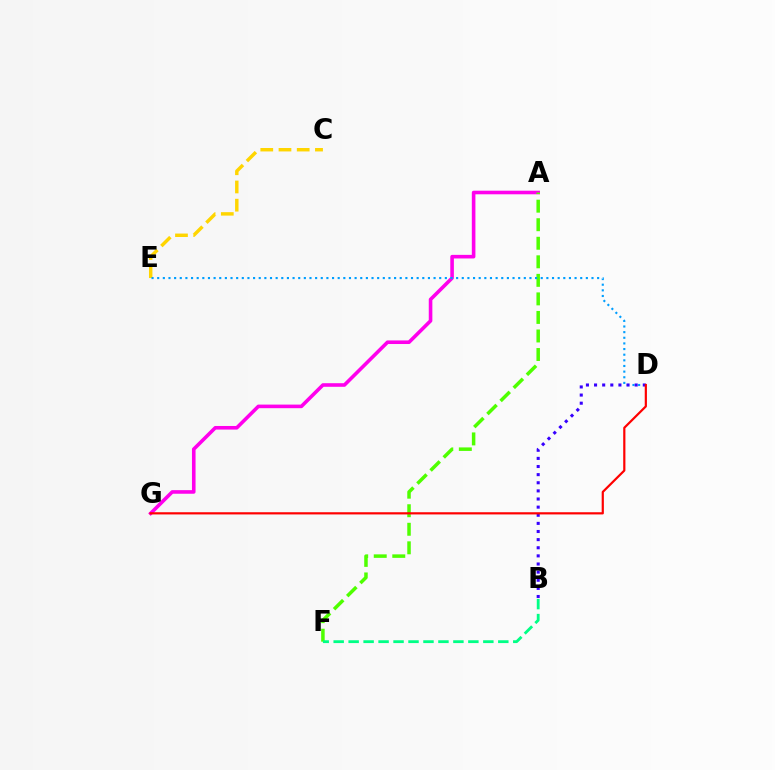{('C', 'E'): [{'color': '#ffd500', 'line_style': 'dashed', 'thickness': 2.47}], ('A', 'G'): [{'color': '#ff00ed', 'line_style': 'solid', 'thickness': 2.59}], ('A', 'F'): [{'color': '#4fff00', 'line_style': 'dashed', 'thickness': 2.52}], ('D', 'E'): [{'color': '#009eff', 'line_style': 'dotted', 'thickness': 1.53}], ('B', 'D'): [{'color': '#3700ff', 'line_style': 'dotted', 'thickness': 2.21}], ('B', 'F'): [{'color': '#00ff86', 'line_style': 'dashed', 'thickness': 2.03}], ('D', 'G'): [{'color': '#ff0000', 'line_style': 'solid', 'thickness': 1.58}]}